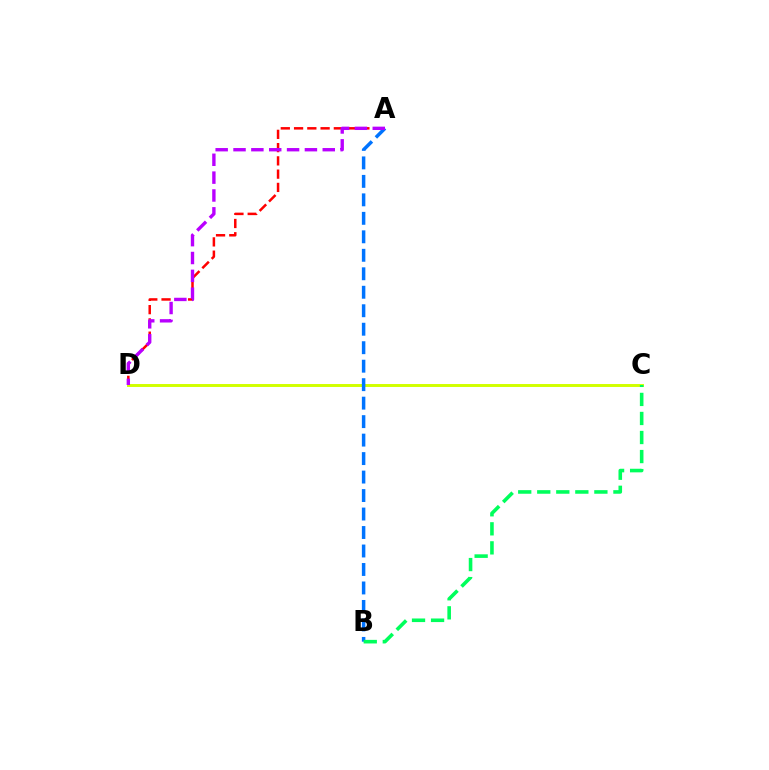{('A', 'D'): [{'color': '#ff0000', 'line_style': 'dashed', 'thickness': 1.8}, {'color': '#b900ff', 'line_style': 'dashed', 'thickness': 2.42}], ('C', 'D'): [{'color': '#d1ff00', 'line_style': 'solid', 'thickness': 2.12}], ('A', 'B'): [{'color': '#0074ff', 'line_style': 'dashed', 'thickness': 2.51}], ('B', 'C'): [{'color': '#00ff5c', 'line_style': 'dashed', 'thickness': 2.59}]}